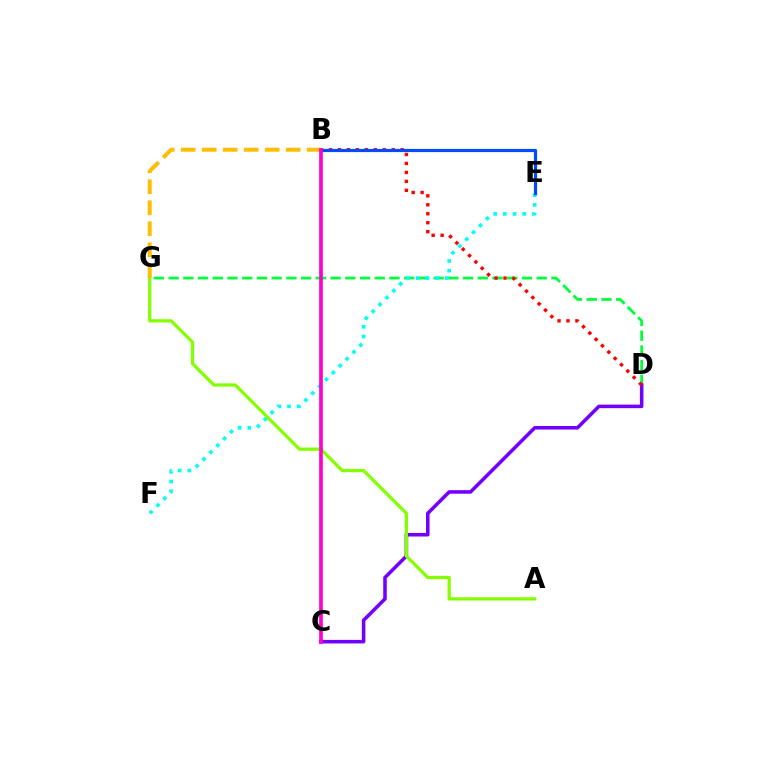{('D', 'G'): [{'color': '#00ff39', 'line_style': 'dashed', 'thickness': 2.0}], ('C', 'D'): [{'color': '#7200ff', 'line_style': 'solid', 'thickness': 2.56}], ('B', 'D'): [{'color': '#ff0000', 'line_style': 'dotted', 'thickness': 2.43}], ('E', 'F'): [{'color': '#00fff6', 'line_style': 'dotted', 'thickness': 2.64}], ('A', 'G'): [{'color': '#84ff00', 'line_style': 'solid', 'thickness': 2.34}], ('B', 'G'): [{'color': '#ffbd00', 'line_style': 'dashed', 'thickness': 2.85}], ('B', 'E'): [{'color': '#004bff', 'line_style': 'solid', 'thickness': 2.29}], ('B', 'C'): [{'color': '#ff00cf', 'line_style': 'solid', 'thickness': 2.65}]}